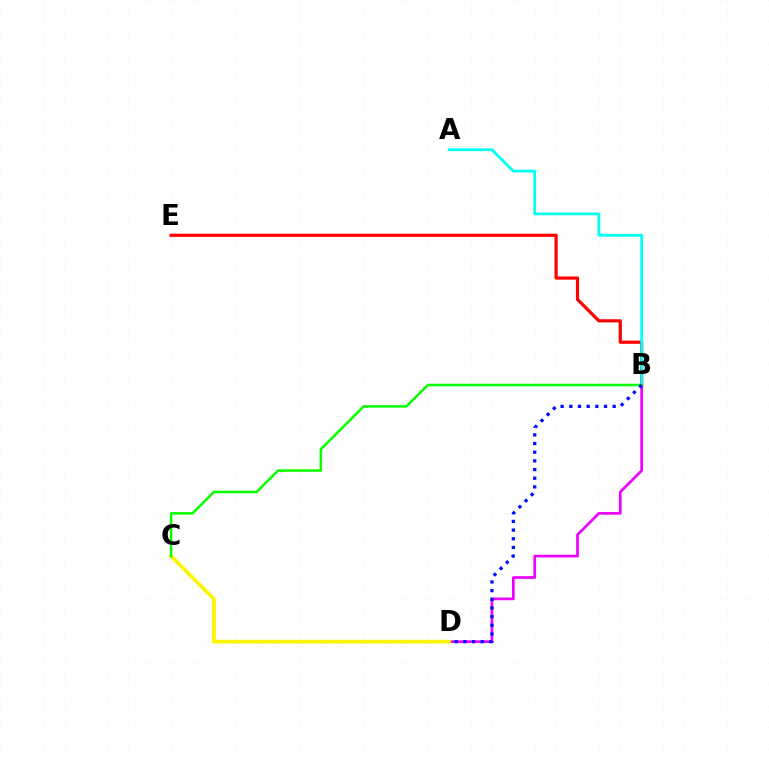{('B', 'D'): [{'color': '#ee00ff', 'line_style': 'solid', 'thickness': 1.94}, {'color': '#0010ff', 'line_style': 'dotted', 'thickness': 2.36}], ('B', 'E'): [{'color': '#ff0000', 'line_style': 'solid', 'thickness': 2.3}], ('A', 'B'): [{'color': '#00fff6', 'line_style': 'solid', 'thickness': 2.0}], ('C', 'D'): [{'color': '#fcf500', 'line_style': 'solid', 'thickness': 2.68}], ('B', 'C'): [{'color': '#08ff00', 'line_style': 'solid', 'thickness': 1.81}]}